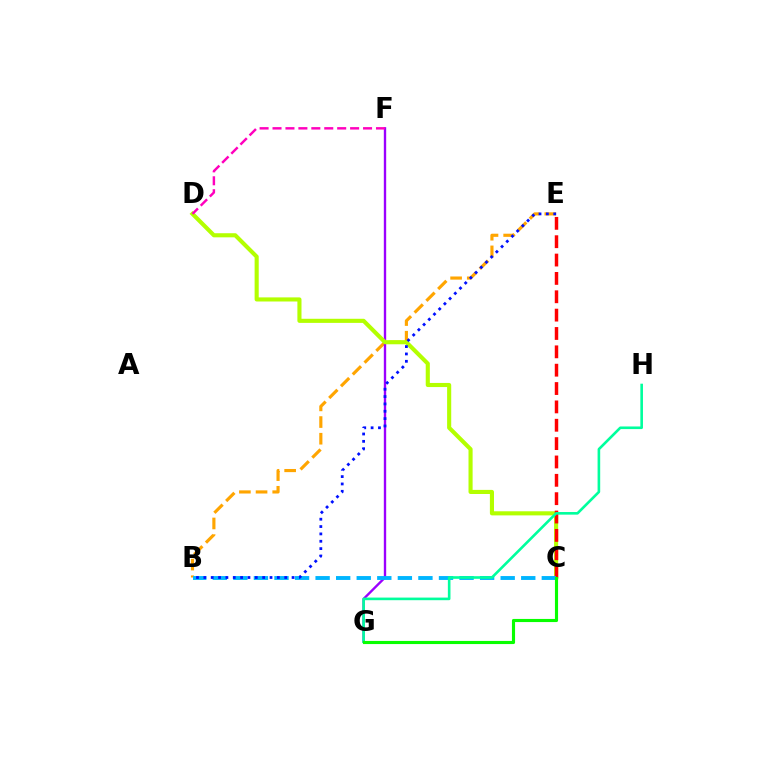{('B', 'E'): [{'color': '#ffa500', 'line_style': 'dashed', 'thickness': 2.26}, {'color': '#0010ff', 'line_style': 'dotted', 'thickness': 2.0}], ('F', 'G'): [{'color': '#9b00ff', 'line_style': 'solid', 'thickness': 1.7}], ('C', 'D'): [{'color': '#b3ff00', 'line_style': 'solid', 'thickness': 2.96}], ('C', 'E'): [{'color': '#ff0000', 'line_style': 'dashed', 'thickness': 2.49}], ('B', 'C'): [{'color': '#00b5ff', 'line_style': 'dashed', 'thickness': 2.79}], ('G', 'H'): [{'color': '#00ff9d', 'line_style': 'solid', 'thickness': 1.88}], ('C', 'G'): [{'color': '#08ff00', 'line_style': 'solid', 'thickness': 2.25}], ('D', 'F'): [{'color': '#ff00bd', 'line_style': 'dashed', 'thickness': 1.76}]}